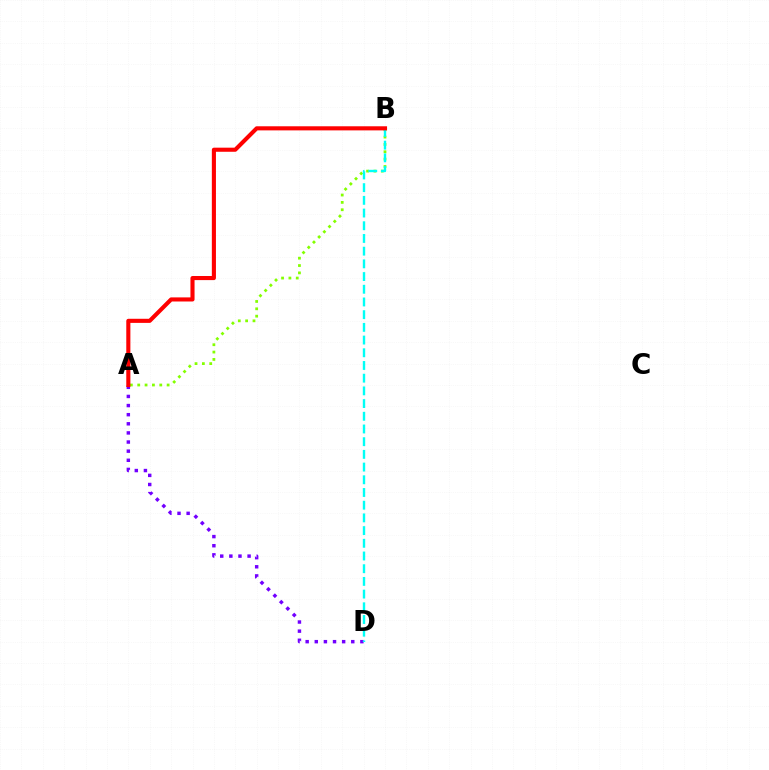{('A', 'D'): [{'color': '#7200ff', 'line_style': 'dotted', 'thickness': 2.48}], ('A', 'B'): [{'color': '#84ff00', 'line_style': 'dotted', 'thickness': 2.0}, {'color': '#ff0000', 'line_style': 'solid', 'thickness': 2.95}], ('B', 'D'): [{'color': '#00fff6', 'line_style': 'dashed', 'thickness': 1.73}]}